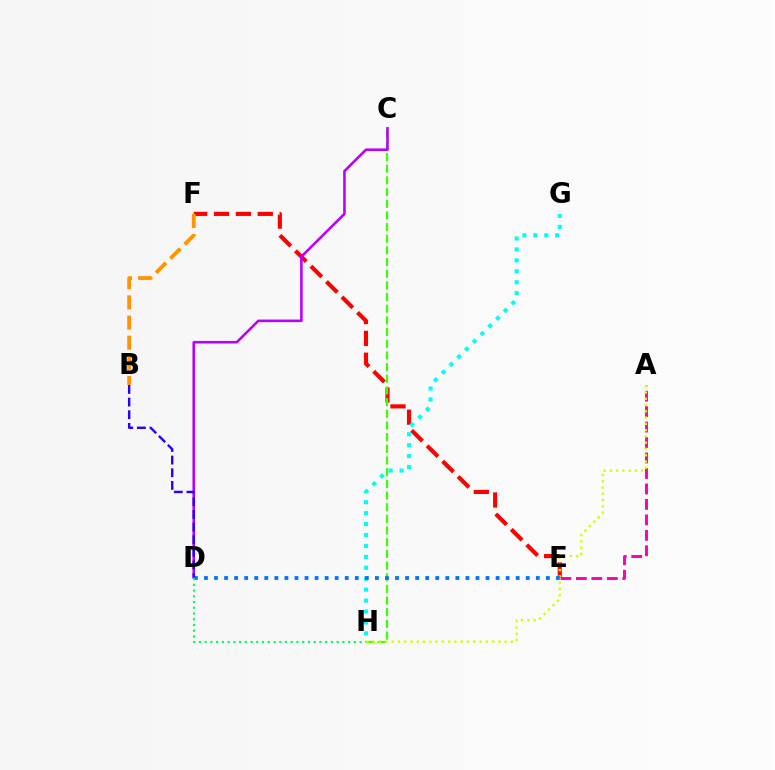{('A', 'E'): [{'color': '#ff00ac', 'line_style': 'dashed', 'thickness': 2.1}], ('E', 'F'): [{'color': '#ff0000', 'line_style': 'dashed', 'thickness': 2.97}], ('C', 'H'): [{'color': '#3dff00', 'line_style': 'dashed', 'thickness': 1.59}], ('G', 'H'): [{'color': '#00fff6', 'line_style': 'dotted', 'thickness': 2.97}], ('A', 'H'): [{'color': '#d1ff00', 'line_style': 'dotted', 'thickness': 1.71}], ('D', 'E'): [{'color': '#0074ff', 'line_style': 'dotted', 'thickness': 2.73}], ('B', 'F'): [{'color': '#ff9400', 'line_style': 'dashed', 'thickness': 2.74}], ('C', 'D'): [{'color': '#b900ff', 'line_style': 'solid', 'thickness': 1.86}], ('D', 'H'): [{'color': '#00ff5c', 'line_style': 'dotted', 'thickness': 1.56}], ('B', 'D'): [{'color': '#2500ff', 'line_style': 'dashed', 'thickness': 1.72}]}